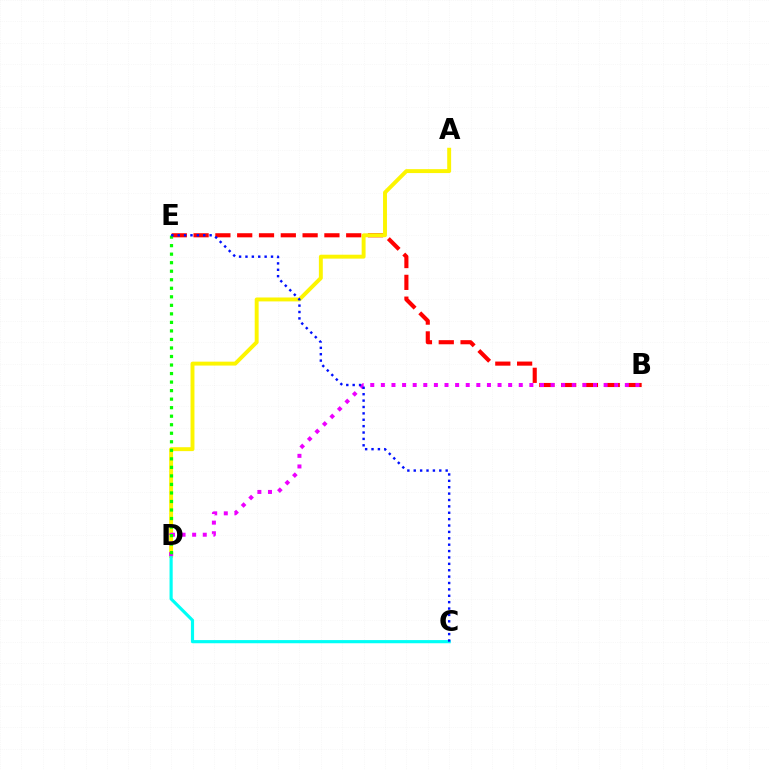{('B', 'E'): [{'color': '#ff0000', 'line_style': 'dashed', 'thickness': 2.96}], ('A', 'D'): [{'color': '#fcf500', 'line_style': 'solid', 'thickness': 2.82}], ('C', 'D'): [{'color': '#00fff6', 'line_style': 'solid', 'thickness': 2.27}], ('B', 'D'): [{'color': '#ee00ff', 'line_style': 'dotted', 'thickness': 2.88}], ('D', 'E'): [{'color': '#08ff00', 'line_style': 'dotted', 'thickness': 2.32}], ('C', 'E'): [{'color': '#0010ff', 'line_style': 'dotted', 'thickness': 1.73}]}